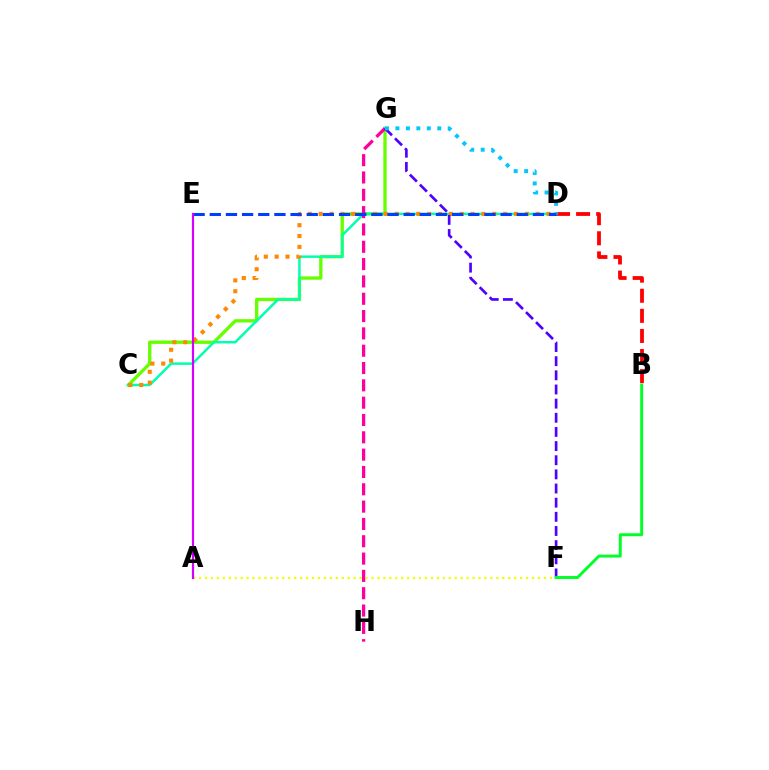{('B', 'D'): [{'color': '#ff0000', 'line_style': 'dashed', 'thickness': 2.73}], ('C', 'G'): [{'color': '#66ff00', 'line_style': 'solid', 'thickness': 2.4}], ('C', 'D'): [{'color': '#00ffaf', 'line_style': 'solid', 'thickness': 1.78}, {'color': '#ff8800', 'line_style': 'dotted', 'thickness': 2.95}], ('G', 'H'): [{'color': '#ff00a0', 'line_style': 'dashed', 'thickness': 2.35}], ('A', 'F'): [{'color': '#eeff00', 'line_style': 'dotted', 'thickness': 1.62}], ('F', 'G'): [{'color': '#4f00ff', 'line_style': 'dashed', 'thickness': 1.92}], ('D', 'G'): [{'color': '#00c7ff', 'line_style': 'dotted', 'thickness': 2.84}], ('D', 'E'): [{'color': '#003fff', 'line_style': 'dashed', 'thickness': 2.19}], ('A', 'E'): [{'color': '#d600ff', 'line_style': 'solid', 'thickness': 1.56}], ('B', 'F'): [{'color': '#00ff27', 'line_style': 'solid', 'thickness': 2.11}]}